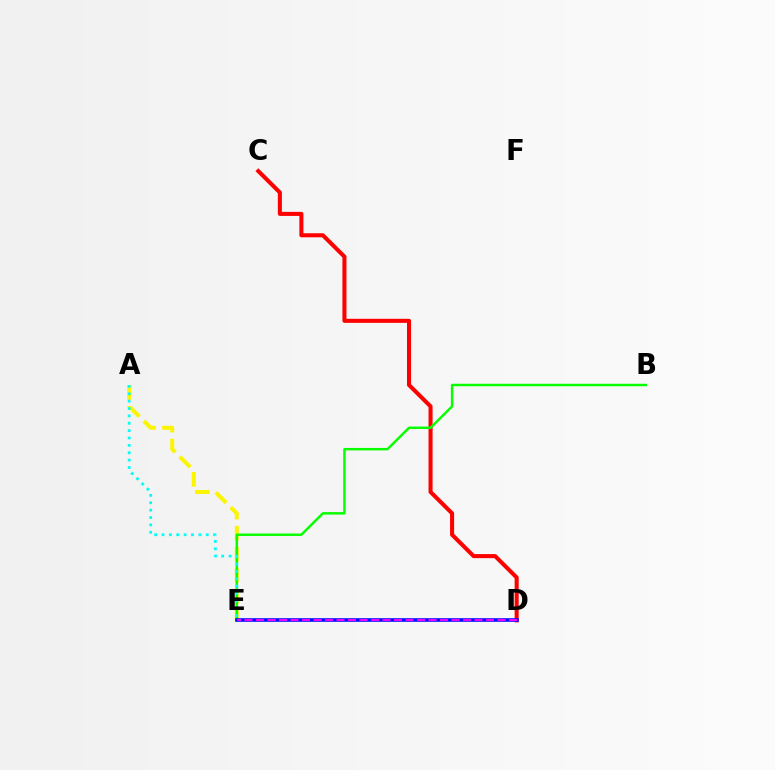{('A', 'E'): [{'color': '#fcf500', 'line_style': 'dashed', 'thickness': 2.86}, {'color': '#00fff6', 'line_style': 'dotted', 'thickness': 2.0}], ('C', 'D'): [{'color': '#ff0000', 'line_style': 'solid', 'thickness': 2.92}], ('B', 'E'): [{'color': '#08ff00', 'line_style': 'solid', 'thickness': 1.77}], ('D', 'E'): [{'color': '#0010ff', 'line_style': 'solid', 'thickness': 2.6}, {'color': '#ee00ff', 'line_style': 'dashed', 'thickness': 1.56}]}